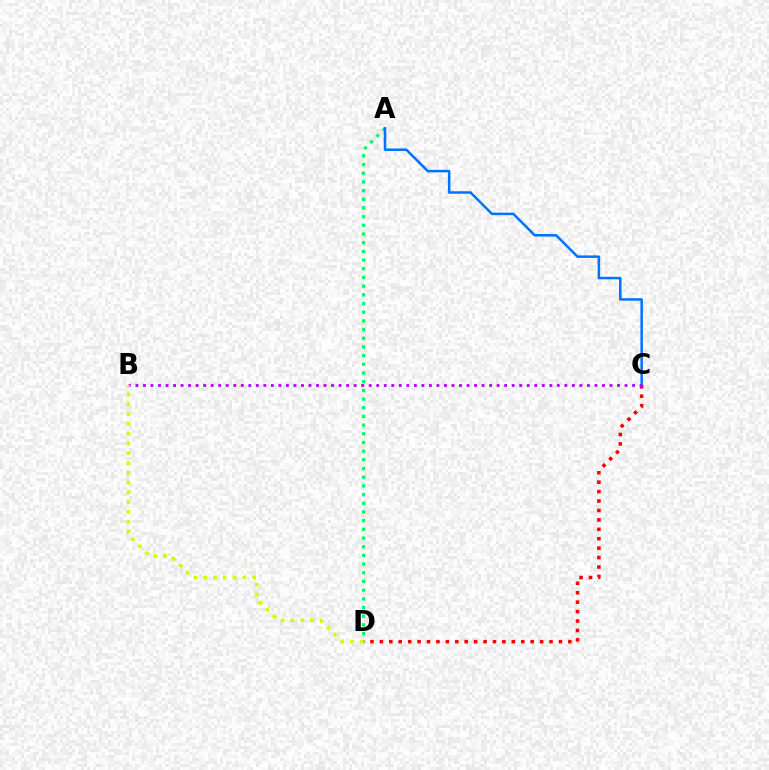{('A', 'D'): [{'color': '#00ff5c', 'line_style': 'dotted', 'thickness': 2.36}], ('A', 'C'): [{'color': '#0074ff', 'line_style': 'solid', 'thickness': 1.82}], ('C', 'D'): [{'color': '#ff0000', 'line_style': 'dotted', 'thickness': 2.56}], ('B', 'C'): [{'color': '#b900ff', 'line_style': 'dotted', 'thickness': 2.04}], ('B', 'D'): [{'color': '#d1ff00', 'line_style': 'dotted', 'thickness': 2.66}]}